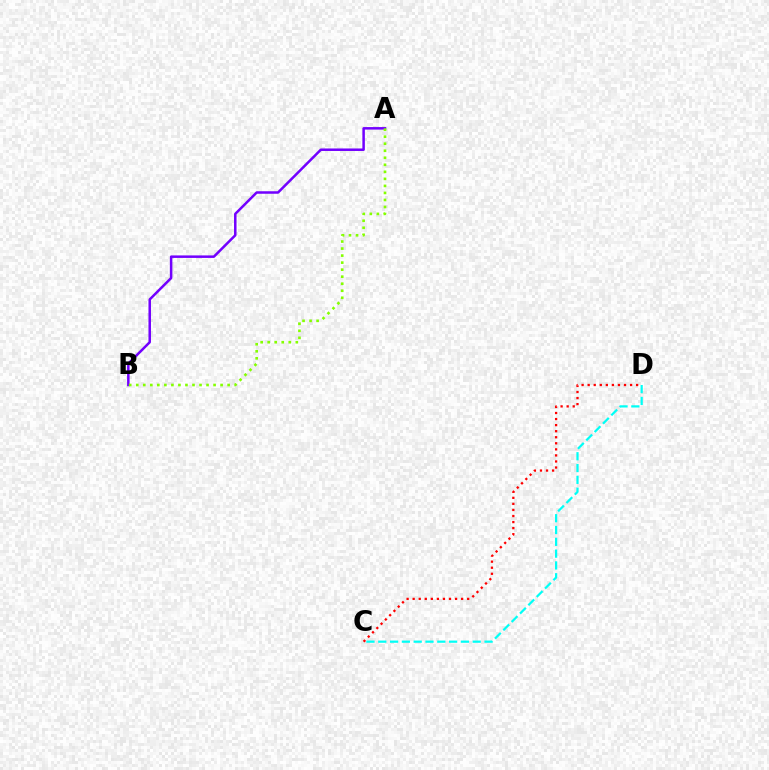{('C', 'D'): [{'color': '#00fff6', 'line_style': 'dashed', 'thickness': 1.6}, {'color': '#ff0000', 'line_style': 'dotted', 'thickness': 1.65}], ('A', 'B'): [{'color': '#7200ff', 'line_style': 'solid', 'thickness': 1.8}, {'color': '#84ff00', 'line_style': 'dotted', 'thickness': 1.91}]}